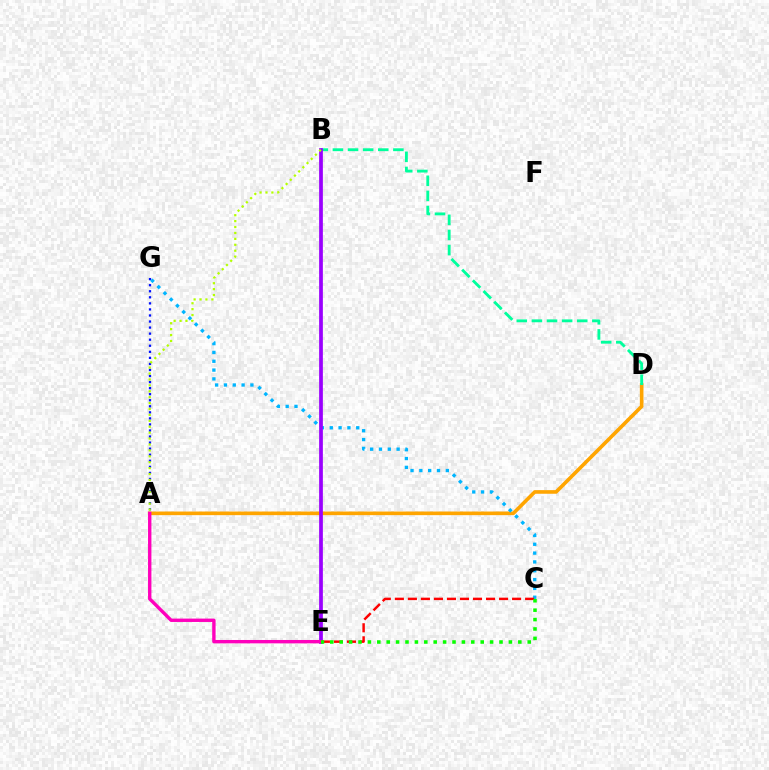{('A', 'D'): [{'color': '#ffa500', 'line_style': 'solid', 'thickness': 2.61}], ('A', 'G'): [{'color': '#0010ff', 'line_style': 'dotted', 'thickness': 1.65}], ('C', 'G'): [{'color': '#00b5ff', 'line_style': 'dotted', 'thickness': 2.4}], ('B', 'D'): [{'color': '#00ff9d', 'line_style': 'dashed', 'thickness': 2.05}], ('B', 'E'): [{'color': '#9b00ff', 'line_style': 'solid', 'thickness': 2.69}], ('A', 'B'): [{'color': '#b3ff00', 'line_style': 'dotted', 'thickness': 1.61}], ('A', 'E'): [{'color': '#ff00bd', 'line_style': 'solid', 'thickness': 2.43}], ('C', 'E'): [{'color': '#ff0000', 'line_style': 'dashed', 'thickness': 1.77}, {'color': '#08ff00', 'line_style': 'dotted', 'thickness': 2.55}]}